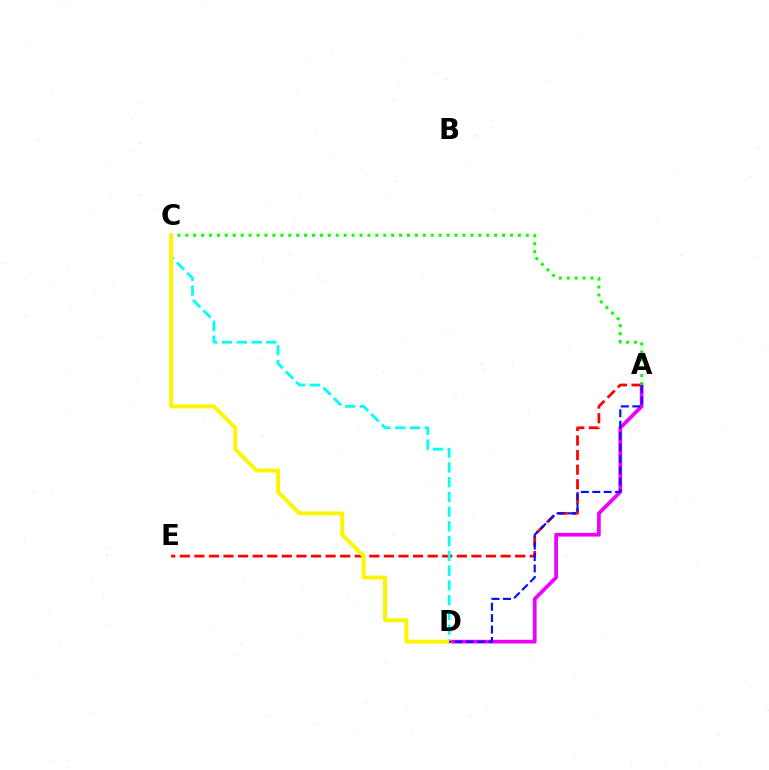{('A', 'E'): [{'color': '#ff0000', 'line_style': 'dashed', 'thickness': 1.98}], ('A', 'D'): [{'color': '#ee00ff', 'line_style': 'solid', 'thickness': 2.68}, {'color': '#0010ff', 'line_style': 'dashed', 'thickness': 1.55}], ('A', 'C'): [{'color': '#08ff00', 'line_style': 'dotted', 'thickness': 2.15}], ('C', 'D'): [{'color': '#00fff6', 'line_style': 'dashed', 'thickness': 2.0}, {'color': '#fcf500', 'line_style': 'solid', 'thickness': 2.81}]}